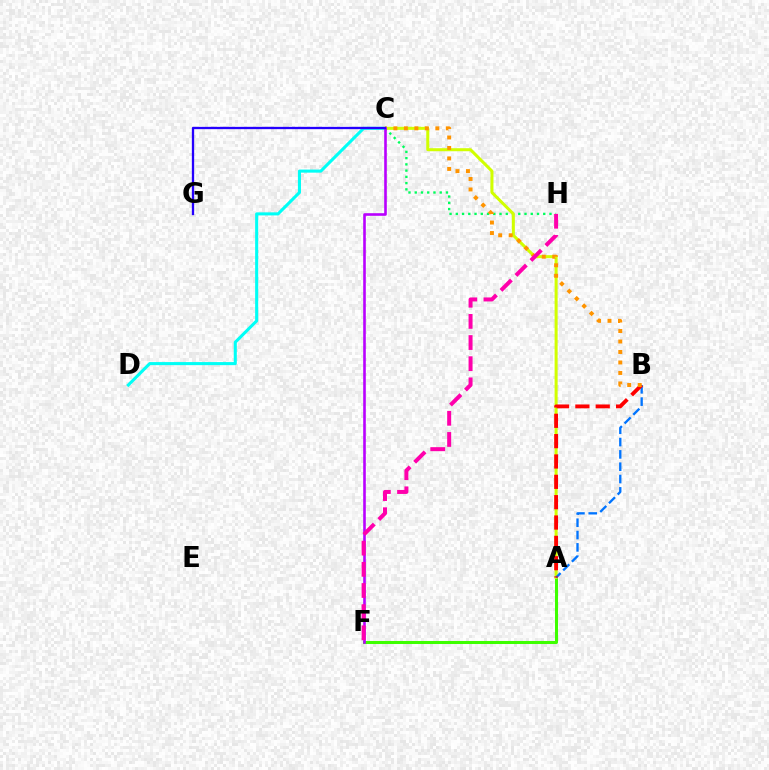{('C', 'H'): [{'color': '#00ff5c', 'line_style': 'dotted', 'thickness': 1.7}], ('A', 'F'): [{'color': '#3dff00', 'line_style': 'solid', 'thickness': 2.18}], ('A', 'C'): [{'color': '#d1ff00', 'line_style': 'solid', 'thickness': 2.18}], ('A', 'B'): [{'color': '#0074ff', 'line_style': 'dashed', 'thickness': 1.67}, {'color': '#ff0000', 'line_style': 'dashed', 'thickness': 2.76}], ('C', 'D'): [{'color': '#00fff6', 'line_style': 'solid', 'thickness': 2.21}], ('B', 'C'): [{'color': '#ff9400', 'line_style': 'dotted', 'thickness': 2.85}], ('C', 'F'): [{'color': '#b900ff', 'line_style': 'solid', 'thickness': 1.88}], ('C', 'G'): [{'color': '#2500ff', 'line_style': 'solid', 'thickness': 1.66}], ('F', 'H'): [{'color': '#ff00ac', 'line_style': 'dashed', 'thickness': 2.87}]}